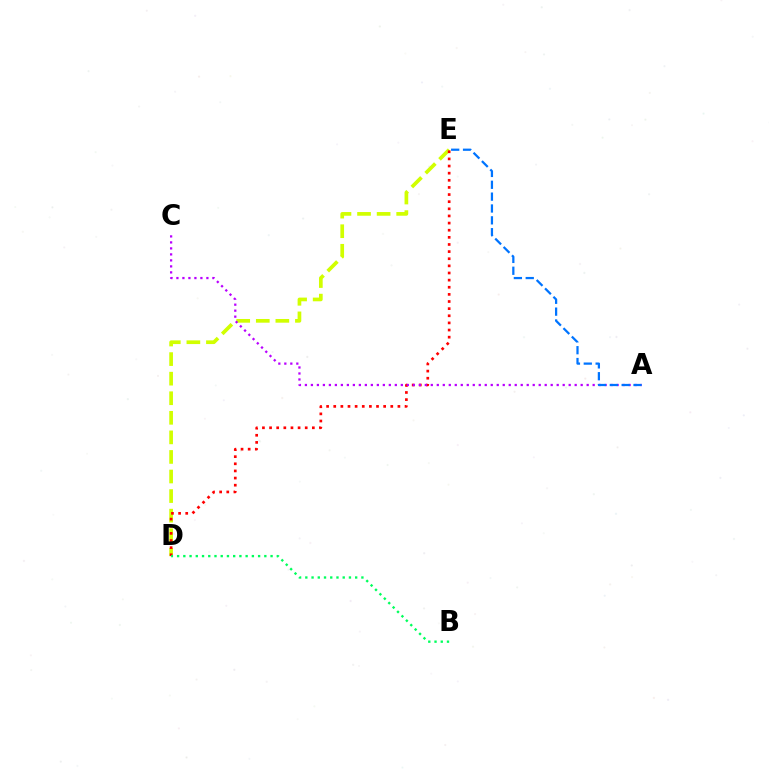{('D', 'E'): [{'color': '#d1ff00', 'line_style': 'dashed', 'thickness': 2.66}, {'color': '#ff0000', 'line_style': 'dotted', 'thickness': 1.94}], ('A', 'C'): [{'color': '#b900ff', 'line_style': 'dotted', 'thickness': 1.63}], ('A', 'E'): [{'color': '#0074ff', 'line_style': 'dashed', 'thickness': 1.61}], ('B', 'D'): [{'color': '#00ff5c', 'line_style': 'dotted', 'thickness': 1.69}]}